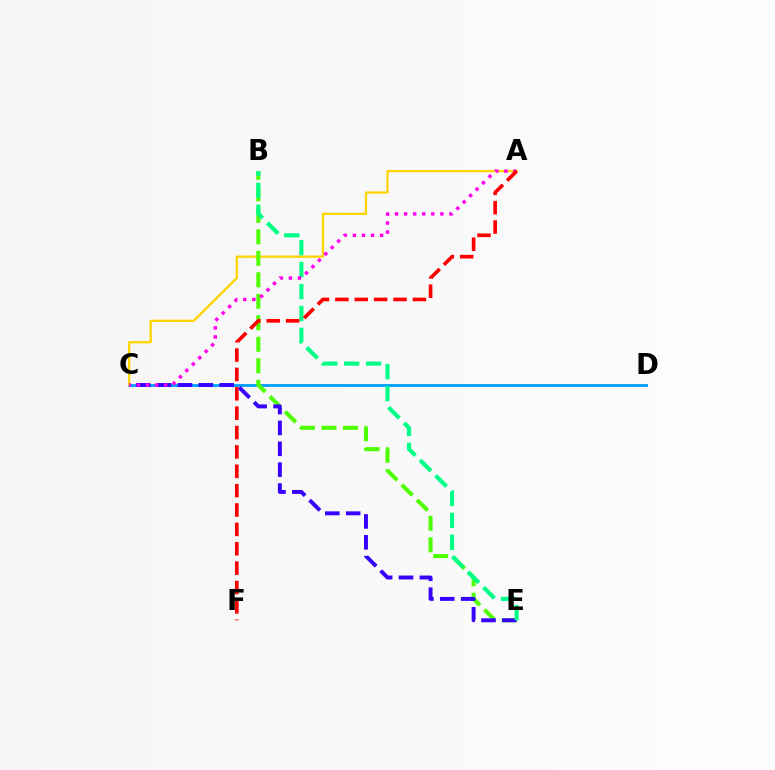{('C', 'D'): [{'color': '#009eff', 'line_style': 'solid', 'thickness': 2.01}], ('A', 'C'): [{'color': '#ffd500', 'line_style': 'solid', 'thickness': 1.64}, {'color': '#ff00ed', 'line_style': 'dotted', 'thickness': 2.46}], ('B', 'E'): [{'color': '#4fff00', 'line_style': 'dashed', 'thickness': 2.92}, {'color': '#00ff86', 'line_style': 'dashed', 'thickness': 2.98}], ('C', 'E'): [{'color': '#3700ff', 'line_style': 'dashed', 'thickness': 2.84}], ('A', 'F'): [{'color': '#ff0000', 'line_style': 'dashed', 'thickness': 2.63}]}